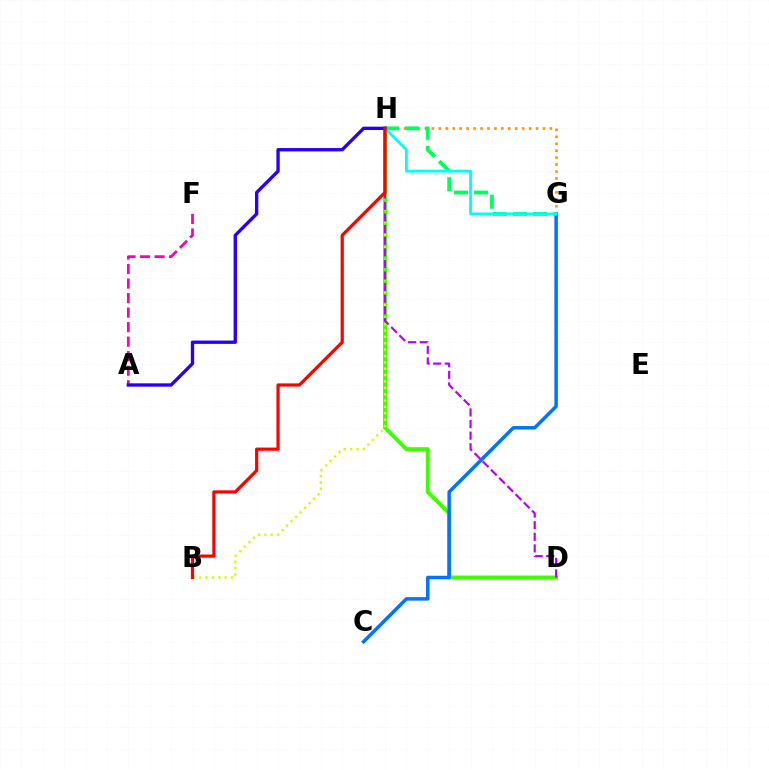{('D', 'H'): [{'color': '#3dff00', 'line_style': 'solid', 'thickness': 2.82}, {'color': '#b900ff', 'line_style': 'dashed', 'thickness': 1.58}], ('B', 'H'): [{'color': '#d1ff00', 'line_style': 'dotted', 'thickness': 1.73}, {'color': '#ff0000', 'line_style': 'solid', 'thickness': 2.31}], ('G', 'H'): [{'color': '#ff9400', 'line_style': 'dotted', 'thickness': 1.89}, {'color': '#00ff5c', 'line_style': 'dashed', 'thickness': 2.73}, {'color': '#00fff6', 'line_style': 'solid', 'thickness': 2.04}], ('C', 'G'): [{'color': '#0074ff', 'line_style': 'solid', 'thickness': 2.51}], ('A', 'F'): [{'color': '#ff00ac', 'line_style': 'dashed', 'thickness': 1.97}], ('A', 'H'): [{'color': '#2500ff', 'line_style': 'solid', 'thickness': 2.4}]}